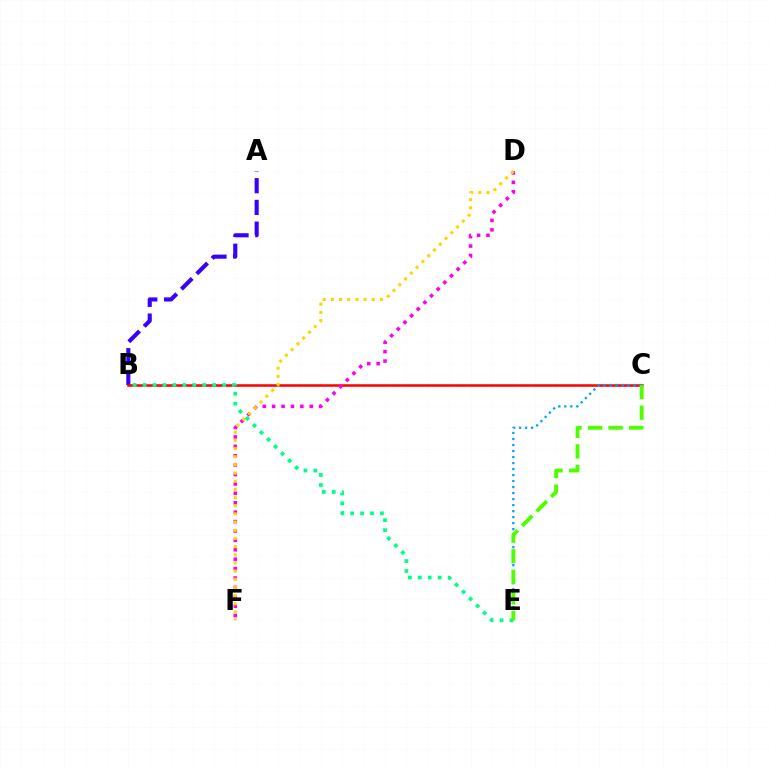{('A', 'B'): [{'color': '#3700ff', 'line_style': 'dashed', 'thickness': 2.95}], ('B', 'C'): [{'color': '#ff0000', 'line_style': 'solid', 'thickness': 1.82}], ('C', 'E'): [{'color': '#009eff', 'line_style': 'dotted', 'thickness': 1.63}, {'color': '#4fff00', 'line_style': 'dashed', 'thickness': 2.79}], ('D', 'F'): [{'color': '#ff00ed', 'line_style': 'dotted', 'thickness': 2.55}, {'color': '#ffd500', 'line_style': 'dotted', 'thickness': 2.22}], ('B', 'E'): [{'color': '#00ff86', 'line_style': 'dotted', 'thickness': 2.7}]}